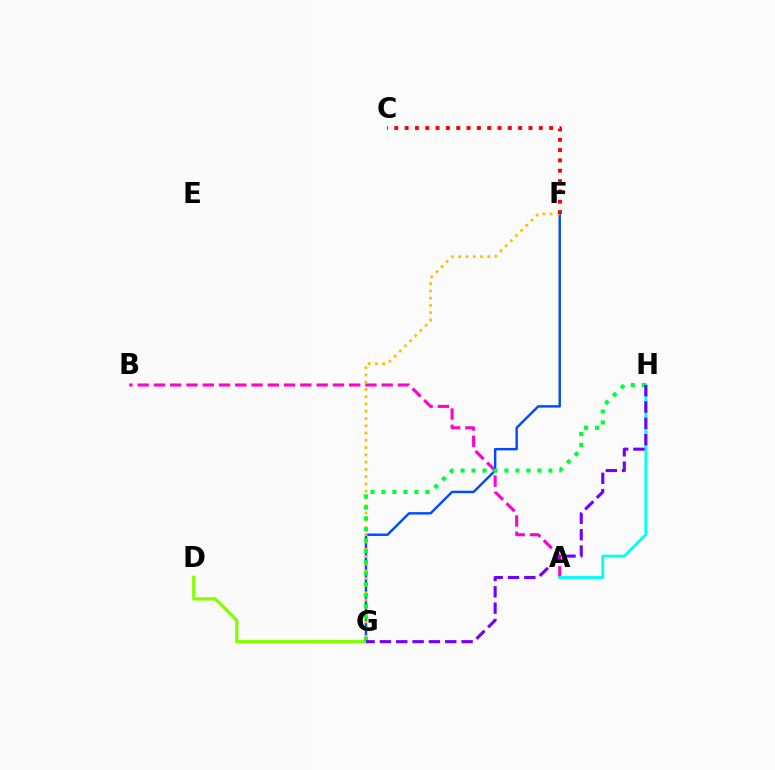{('A', 'B'): [{'color': '#ff00cf', 'line_style': 'dashed', 'thickness': 2.21}], ('F', 'G'): [{'color': '#004bff', 'line_style': 'solid', 'thickness': 1.75}, {'color': '#ffbd00', 'line_style': 'dotted', 'thickness': 1.97}], ('D', 'G'): [{'color': '#84ff00', 'line_style': 'solid', 'thickness': 2.33}], ('A', 'H'): [{'color': '#00fff6', 'line_style': 'solid', 'thickness': 2.05}], ('G', 'H'): [{'color': '#00ff39', 'line_style': 'dotted', 'thickness': 2.98}, {'color': '#7200ff', 'line_style': 'dashed', 'thickness': 2.22}], ('C', 'F'): [{'color': '#ff0000', 'line_style': 'dotted', 'thickness': 2.81}]}